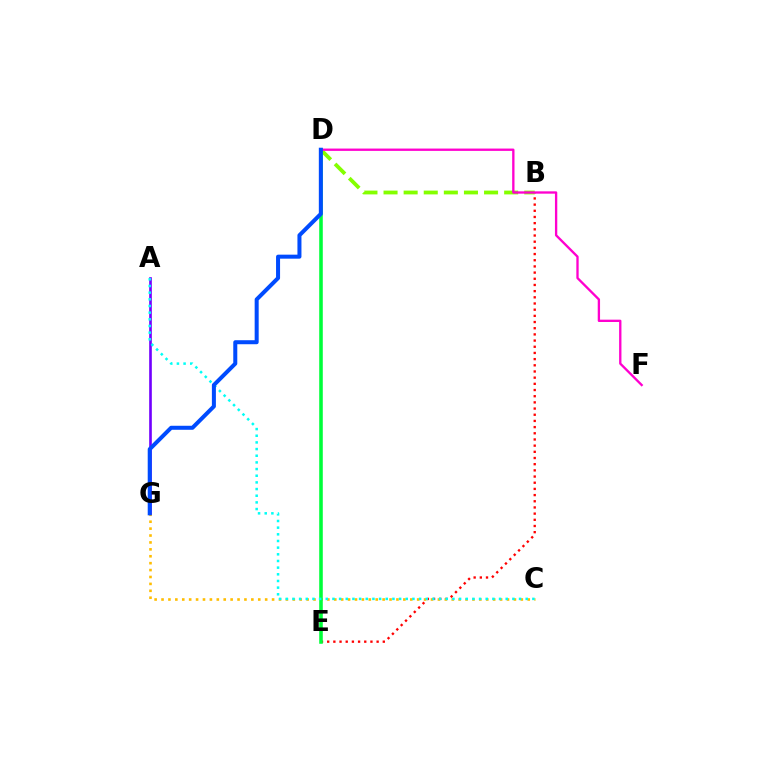{('B', 'E'): [{'color': '#ff0000', 'line_style': 'dotted', 'thickness': 1.68}], ('B', 'D'): [{'color': '#84ff00', 'line_style': 'dashed', 'thickness': 2.73}], ('C', 'G'): [{'color': '#ffbd00', 'line_style': 'dotted', 'thickness': 1.88}], ('D', 'E'): [{'color': '#00ff39', 'line_style': 'solid', 'thickness': 2.57}], ('A', 'G'): [{'color': '#7200ff', 'line_style': 'solid', 'thickness': 1.9}], ('D', 'F'): [{'color': '#ff00cf', 'line_style': 'solid', 'thickness': 1.68}], ('A', 'C'): [{'color': '#00fff6', 'line_style': 'dotted', 'thickness': 1.81}], ('D', 'G'): [{'color': '#004bff', 'line_style': 'solid', 'thickness': 2.89}]}